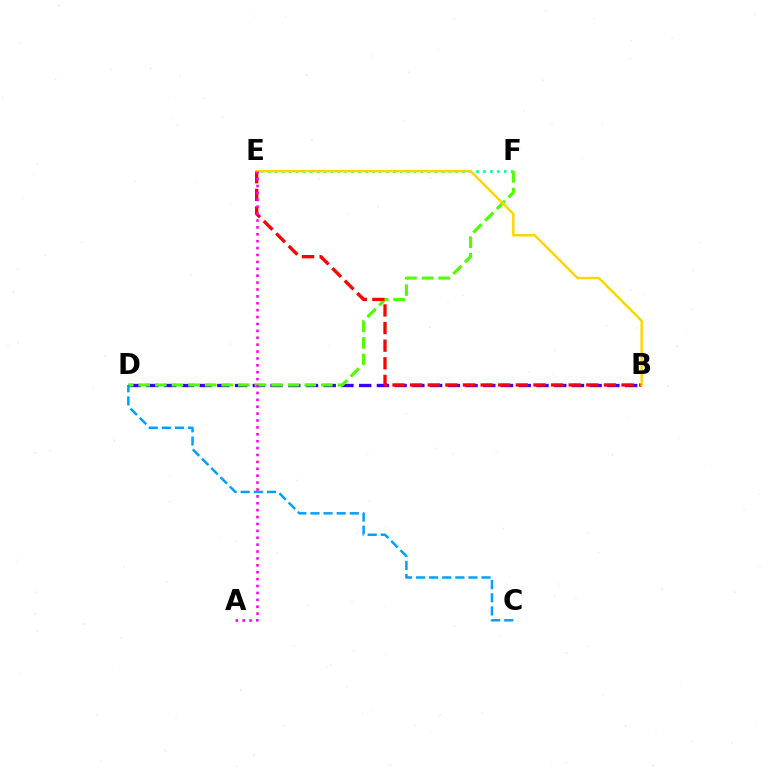{('E', 'F'): [{'color': '#00ff86', 'line_style': 'dotted', 'thickness': 1.88}], ('B', 'D'): [{'color': '#3700ff', 'line_style': 'dashed', 'thickness': 2.41}], ('D', 'F'): [{'color': '#4fff00', 'line_style': 'dashed', 'thickness': 2.25}], ('B', 'E'): [{'color': '#ff0000', 'line_style': 'dashed', 'thickness': 2.39}, {'color': '#ffd500', 'line_style': 'solid', 'thickness': 1.75}], ('C', 'D'): [{'color': '#009eff', 'line_style': 'dashed', 'thickness': 1.78}], ('A', 'E'): [{'color': '#ff00ed', 'line_style': 'dotted', 'thickness': 1.87}]}